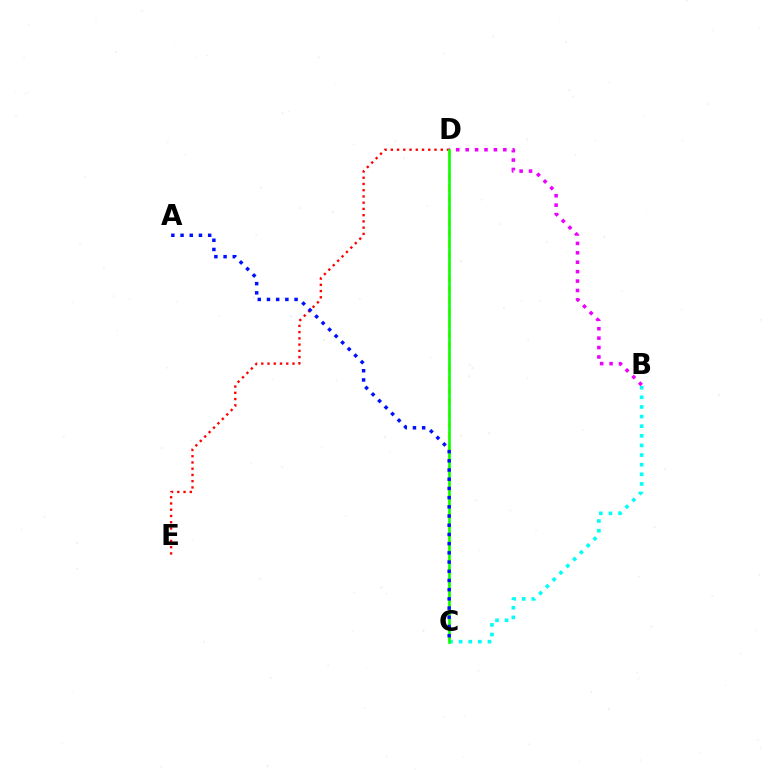{('B', 'C'): [{'color': '#00fff6', 'line_style': 'dotted', 'thickness': 2.61}], ('D', 'E'): [{'color': '#ff0000', 'line_style': 'dotted', 'thickness': 1.7}], ('B', 'D'): [{'color': '#ee00ff', 'line_style': 'dotted', 'thickness': 2.56}], ('C', 'D'): [{'color': '#fcf500', 'line_style': 'dashed', 'thickness': 1.53}, {'color': '#08ff00', 'line_style': 'solid', 'thickness': 1.86}], ('A', 'C'): [{'color': '#0010ff', 'line_style': 'dotted', 'thickness': 2.5}]}